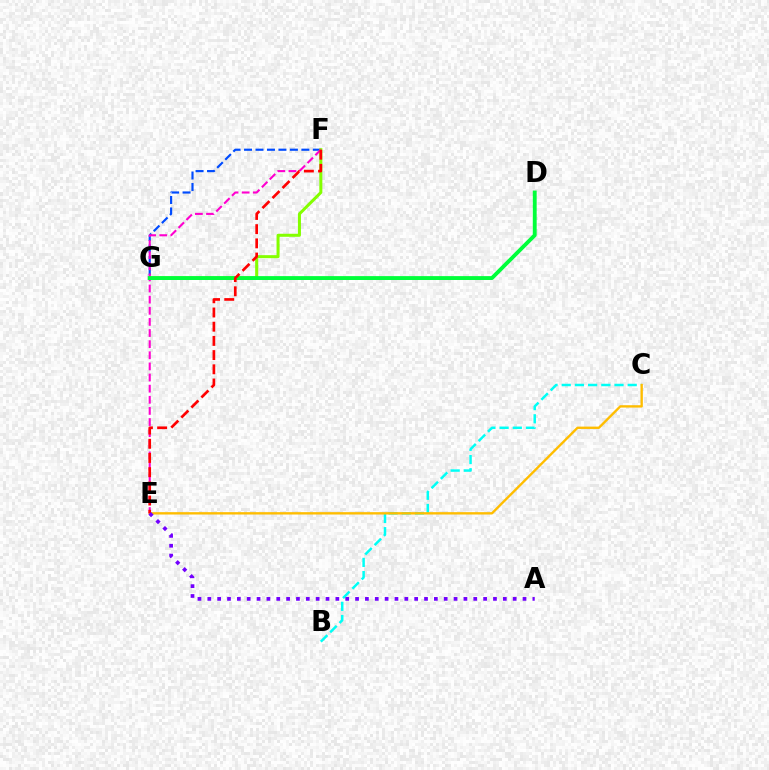{('F', 'G'): [{'color': '#004bff', 'line_style': 'dashed', 'thickness': 1.56}, {'color': '#84ff00', 'line_style': 'solid', 'thickness': 2.18}], ('B', 'C'): [{'color': '#00fff6', 'line_style': 'dashed', 'thickness': 1.79}], ('C', 'E'): [{'color': '#ffbd00', 'line_style': 'solid', 'thickness': 1.7}], ('E', 'F'): [{'color': '#ff00cf', 'line_style': 'dashed', 'thickness': 1.51}, {'color': '#ff0000', 'line_style': 'dashed', 'thickness': 1.93}], ('D', 'G'): [{'color': '#00ff39', 'line_style': 'solid', 'thickness': 2.79}], ('A', 'E'): [{'color': '#7200ff', 'line_style': 'dotted', 'thickness': 2.68}]}